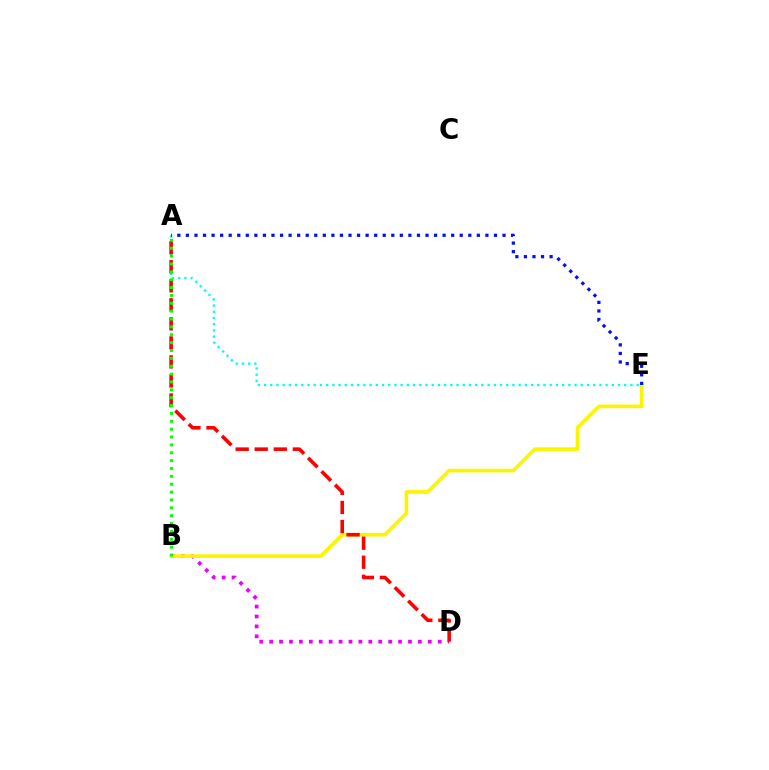{('B', 'D'): [{'color': '#ee00ff', 'line_style': 'dotted', 'thickness': 2.69}], ('B', 'E'): [{'color': '#fcf500', 'line_style': 'solid', 'thickness': 2.62}], ('A', 'E'): [{'color': '#00fff6', 'line_style': 'dotted', 'thickness': 1.69}, {'color': '#0010ff', 'line_style': 'dotted', 'thickness': 2.32}], ('A', 'D'): [{'color': '#ff0000', 'line_style': 'dashed', 'thickness': 2.59}], ('A', 'B'): [{'color': '#08ff00', 'line_style': 'dotted', 'thickness': 2.14}]}